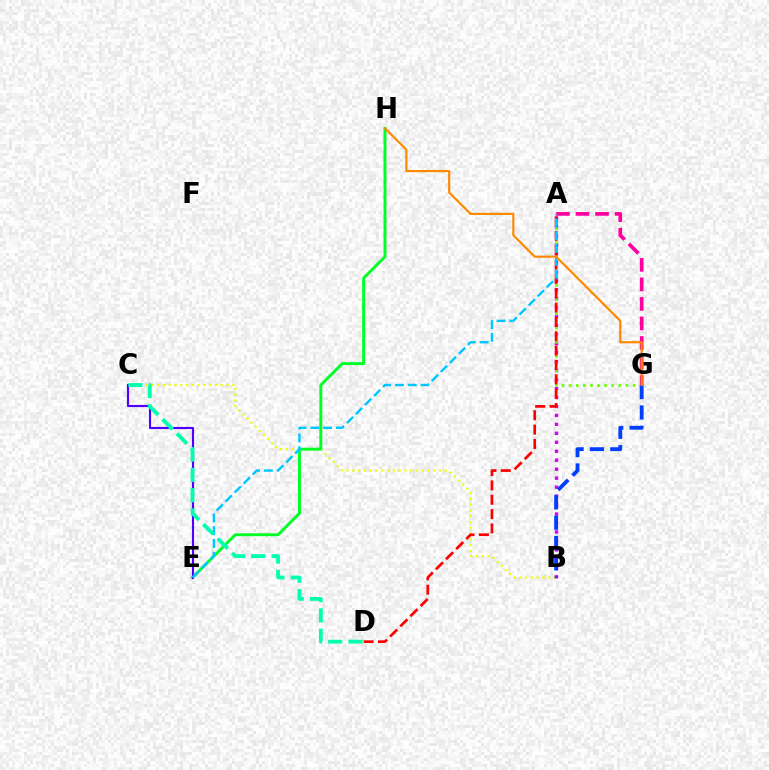{('B', 'C'): [{'color': '#eeff00', 'line_style': 'dotted', 'thickness': 1.57}], ('A', 'B'): [{'color': '#d600ff', 'line_style': 'dotted', 'thickness': 2.44}], ('A', 'G'): [{'color': '#66ff00', 'line_style': 'dotted', 'thickness': 1.93}, {'color': '#ff00a0', 'line_style': 'dashed', 'thickness': 2.65}], ('E', 'H'): [{'color': '#00ff27', 'line_style': 'solid', 'thickness': 2.1}], ('C', 'E'): [{'color': '#4f00ff', 'line_style': 'solid', 'thickness': 1.55}], ('B', 'G'): [{'color': '#003fff', 'line_style': 'dashed', 'thickness': 2.77}], ('A', 'D'): [{'color': '#ff0000', 'line_style': 'dashed', 'thickness': 1.95}], ('A', 'E'): [{'color': '#00c7ff', 'line_style': 'dashed', 'thickness': 1.74}], ('C', 'D'): [{'color': '#00ffaf', 'line_style': 'dashed', 'thickness': 2.76}], ('G', 'H'): [{'color': '#ff8800', 'line_style': 'solid', 'thickness': 1.56}]}